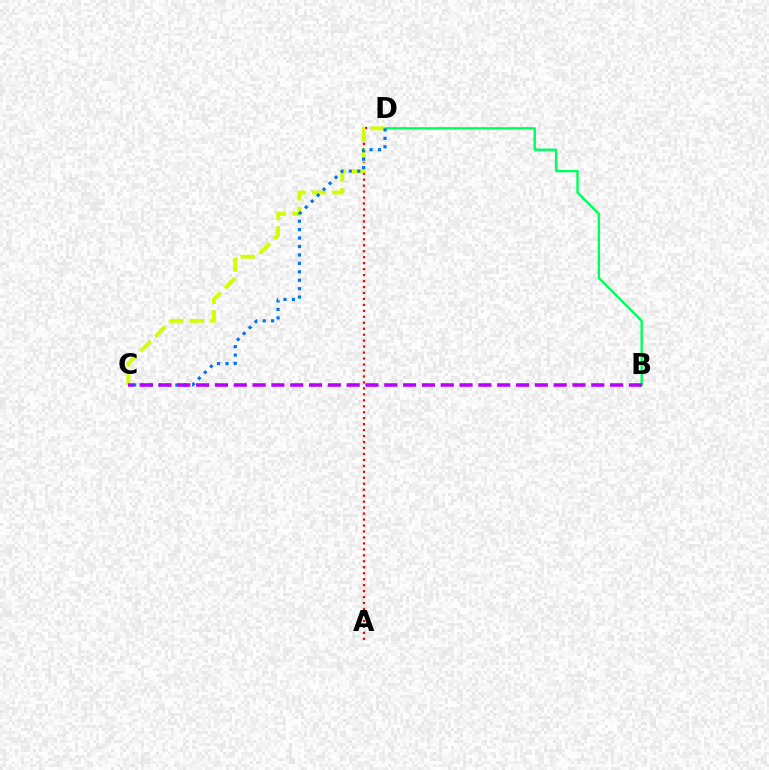{('B', 'D'): [{'color': '#00ff5c', 'line_style': 'solid', 'thickness': 1.72}], ('A', 'D'): [{'color': '#ff0000', 'line_style': 'dotted', 'thickness': 1.62}], ('C', 'D'): [{'color': '#d1ff00', 'line_style': 'dashed', 'thickness': 2.78}, {'color': '#0074ff', 'line_style': 'dotted', 'thickness': 2.29}], ('B', 'C'): [{'color': '#b900ff', 'line_style': 'dashed', 'thickness': 2.56}]}